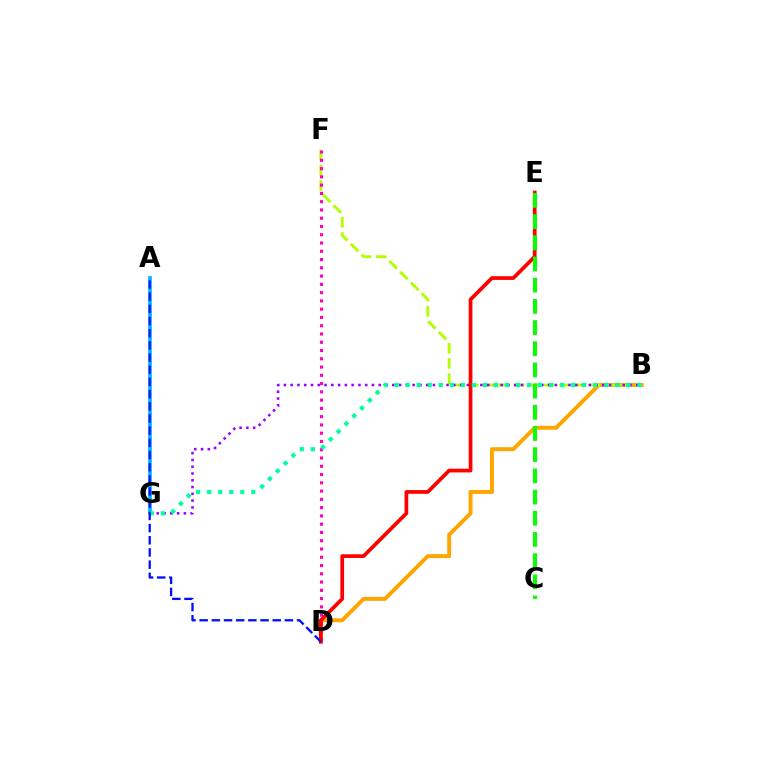{('A', 'G'): [{'color': '#00b5ff', 'line_style': 'solid', 'thickness': 2.65}], ('B', 'D'): [{'color': '#ffa500', 'line_style': 'solid', 'thickness': 2.84}], ('B', 'F'): [{'color': '#b3ff00', 'line_style': 'dashed', 'thickness': 2.07}], ('B', 'G'): [{'color': '#9b00ff', 'line_style': 'dotted', 'thickness': 1.84}, {'color': '#00ff9d', 'line_style': 'dotted', 'thickness': 3.0}], ('D', 'F'): [{'color': '#ff00bd', 'line_style': 'dotted', 'thickness': 2.25}], ('D', 'E'): [{'color': '#ff0000', 'line_style': 'solid', 'thickness': 2.68}], ('A', 'D'): [{'color': '#0010ff', 'line_style': 'dashed', 'thickness': 1.65}], ('C', 'E'): [{'color': '#08ff00', 'line_style': 'dashed', 'thickness': 2.88}]}